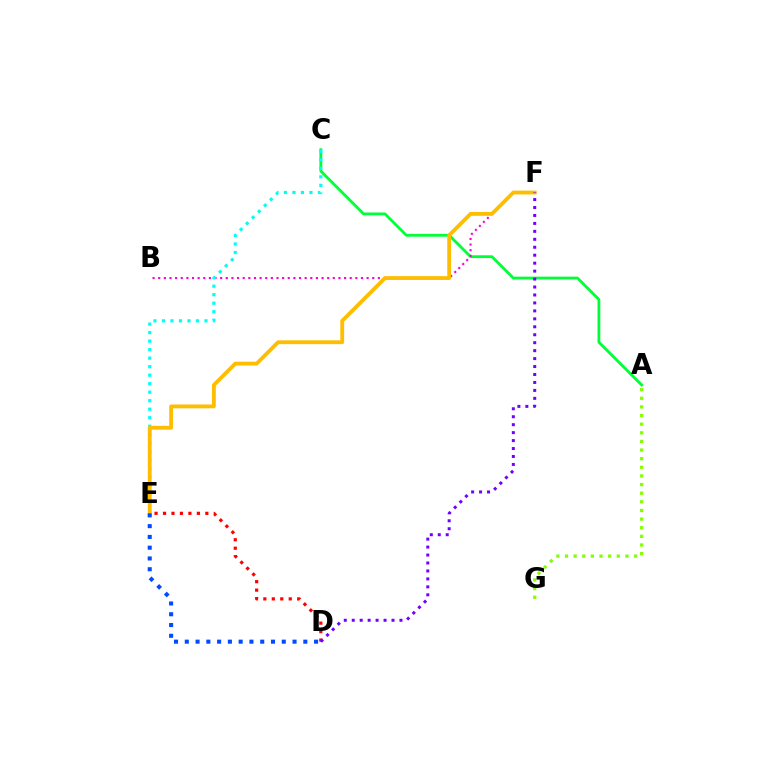{('A', 'C'): [{'color': '#00ff39', 'line_style': 'solid', 'thickness': 2.02}], ('D', 'E'): [{'color': '#ff0000', 'line_style': 'dotted', 'thickness': 2.3}, {'color': '#004bff', 'line_style': 'dotted', 'thickness': 2.93}], ('A', 'G'): [{'color': '#84ff00', 'line_style': 'dotted', 'thickness': 2.34}], ('B', 'F'): [{'color': '#ff00cf', 'line_style': 'dotted', 'thickness': 1.53}], ('C', 'E'): [{'color': '#00fff6', 'line_style': 'dotted', 'thickness': 2.31}], ('E', 'F'): [{'color': '#ffbd00', 'line_style': 'solid', 'thickness': 2.76}], ('D', 'F'): [{'color': '#7200ff', 'line_style': 'dotted', 'thickness': 2.16}]}